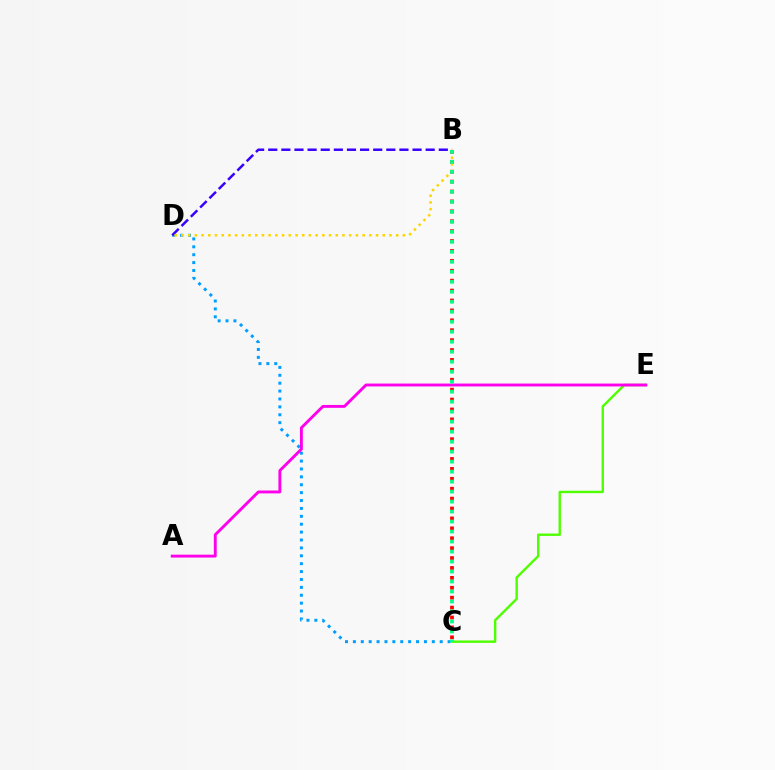{('B', 'C'): [{'color': '#ff0000', 'line_style': 'dotted', 'thickness': 2.69}, {'color': '#00ff86', 'line_style': 'dotted', 'thickness': 2.71}], ('C', 'E'): [{'color': '#4fff00', 'line_style': 'solid', 'thickness': 1.73}], ('C', 'D'): [{'color': '#009eff', 'line_style': 'dotted', 'thickness': 2.14}], ('B', 'D'): [{'color': '#3700ff', 'line_style': 'dashed', 'thickness': 1.78}, {'color': '#ffd500', 'line_style': 'dotted', 'thickness': 1.82}], ('A', 'E'): [{'color': '#ff00ed', 'line_style': 'solid', 'thickness': 2.08}]}